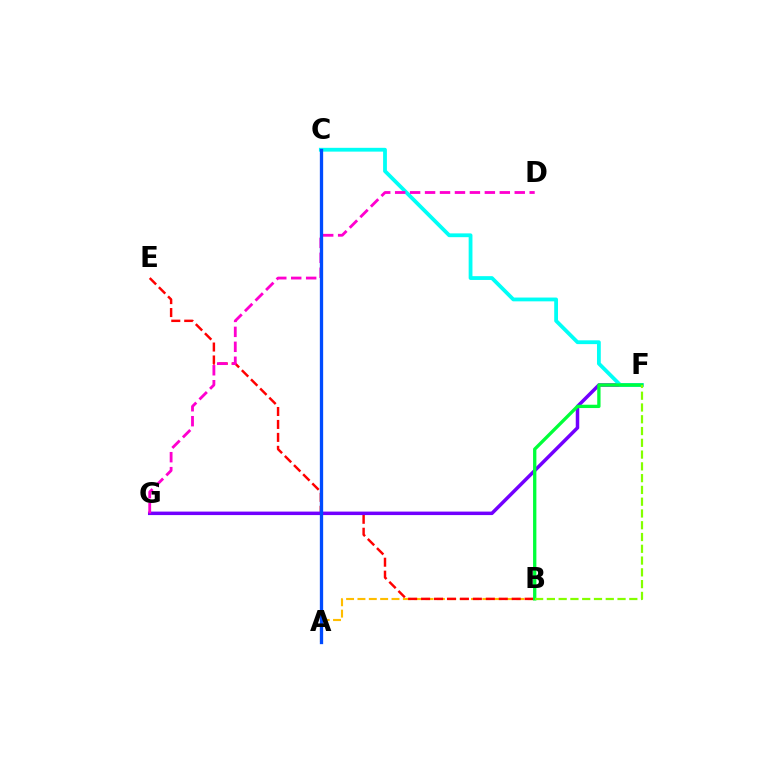{('A', 'B'): [{'color': '#ffbd00', 'line_style': 'dashed', 'thickness': 1.54}], ('B', 'E'): [{'color': '#ff0000', 'line_style': 'dashed', 'thickness': 1.76}], ('F', 'G'): [{'color': '#7200ff', 'line_style': 'solid', 'thickness': 2.51}], ('C', 'F'): [{'color': '#00fff6', 'line_style': 'solid', 'thickness': 2.73}], ('D', 'G'): [{'color': '#ff00cf', 'line_style': 'dashed', 'thickness': 2.03}], ('B', 'F'): [{'color': '#00ff39', 'line_style': 'solid', 'thickness': 2.39}, {'color': '#84ff00', 'line_style': 'dashed', 'thickness': 1.6}], ('A', 'C'): [{'color': '#004bff', 'line_style': 'solid', 'thickness': 2.38}]}